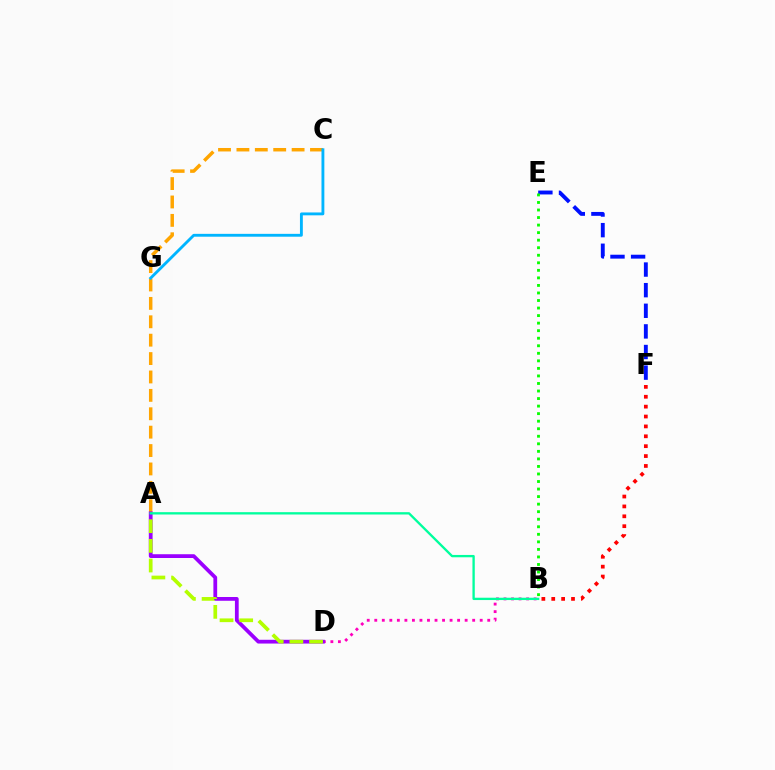{('B', 'D'): [{'color': '#ff00bd', 'line_style': 'dotted', 'thickness': 2.05}], ('A', 'C'): [{'color': '#ffa500', 'line_style': 'dashed', 'thickness': 2.5}], ('A', 'D'): [{'color': '#9b00ff', 'line_style': 'solid', 'thickness': 2.71}, {'color': '#b3ff00', 'line_style': 'dashed', 'thickness': 2.67}], ('E', 'F'): [{'color': '#0010ff', 'line_style': 'dashed', 'thickness': 2.8}], ('C', 'G'): [{'color': '#00b5ff', 'line_style': 'solid', 'thickness': 2.06}], ('A', 'B'): [{'color': '#00ff9d', 'line_style': 'solid', 'thickness': 1.68}], ('B', 'F'): [{'color': '#ff0000', 'line_style': 'dotted', 'thickness': 2.69}], ('B', 'E'): [{'color': '#08ff00', 'line_style': 'dotted', 'thickness': 2.05}]}